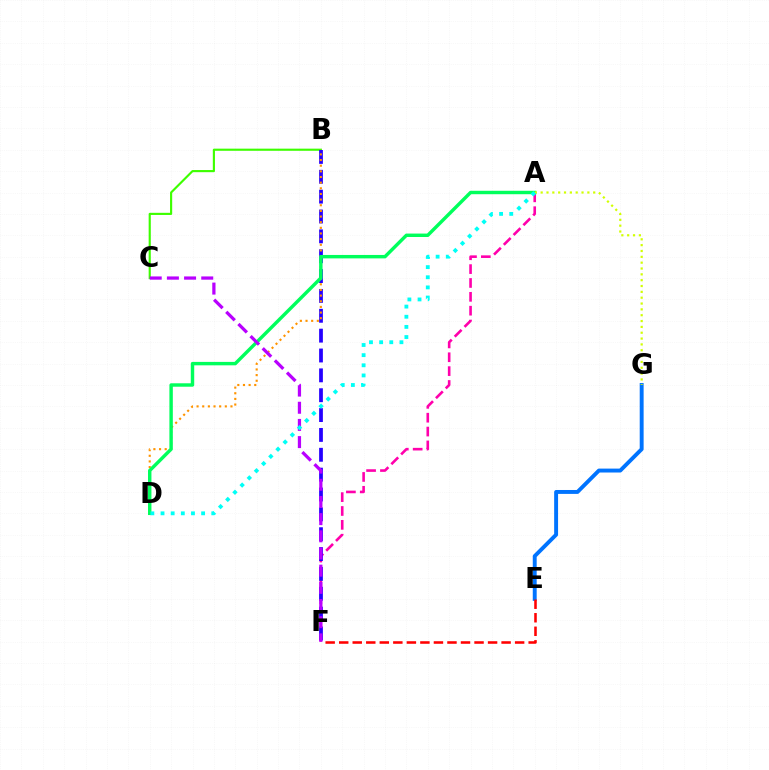{('E', 'G'): [{'color': '#0074ff', 'line_style': 'solid', 'thickness': 2.82}], ('A', 'F'): [{'color': '#ff00ac', 'line_style': 'dashed', 'thickness': 1.88}], ('B', 'C'): [{'color': '#3dff00', 'line_style': 'solid', 'thickness': 1.54}], ('B', 'F'): [{'color': '#2500ff', 'line_style': 'dashed', 'thickness': 2.7}], ('B', 'D'): [{'color': '#ff9400', 'line_style': 'dotted', 'thickness': 1.53}], ('A', 'D'): [{'color': '#00ff5c', 'line_style': 'solid', 'thickness': 2.47}, {'color': '#00fff6', 'line_style': 'dotted', 'thickness': 2.76}], ('A', 'G'): [{'color': '#d1ff00', 'line_style': 'dotted', 'thickness': 1.59}], ('E', 'F'): [{'color': '#ff0000', 'line_style': 'dashed', 'thickness': 1.84}], ('C', 'F'): [{'color': '#b900ff', 'line_style': 'dashed', 'thickness': 2.33}]}